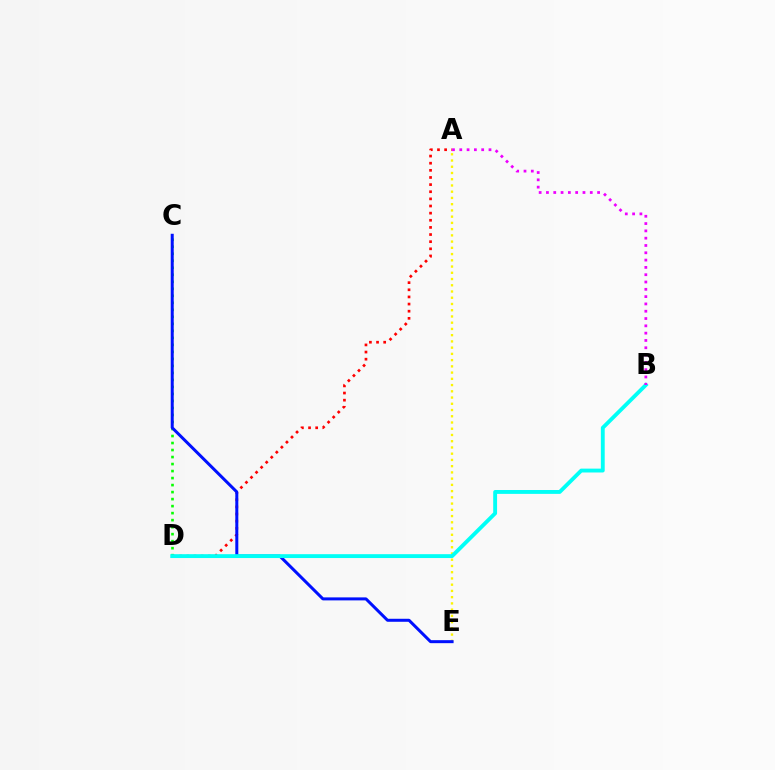{('A', 'D'): [{'color': '#ff0000', 'line_style': 'dotted', 'thickness': 1.94}], ('C', 'D'): [{'color': '#08ff00', 'line_style': 'dotted', 'thickness': 1.9}], ('A', 'E'): [{'color': '#fcf500', 'line_style': 'dotted', 'thickness': 1.69}], ('C', 'E'): [{'color': '#0010ff', 'line_style': 'solid', 'thickness': 2.16}], ('B', 'D'): [{'color': '#00fff6', 'line_style': 'solid', 'thickness': 2.78}], ('A', 'B'): [{'color': '#ee00ff', 'line_style': 'dotted', 'thickness': 1.98}]}